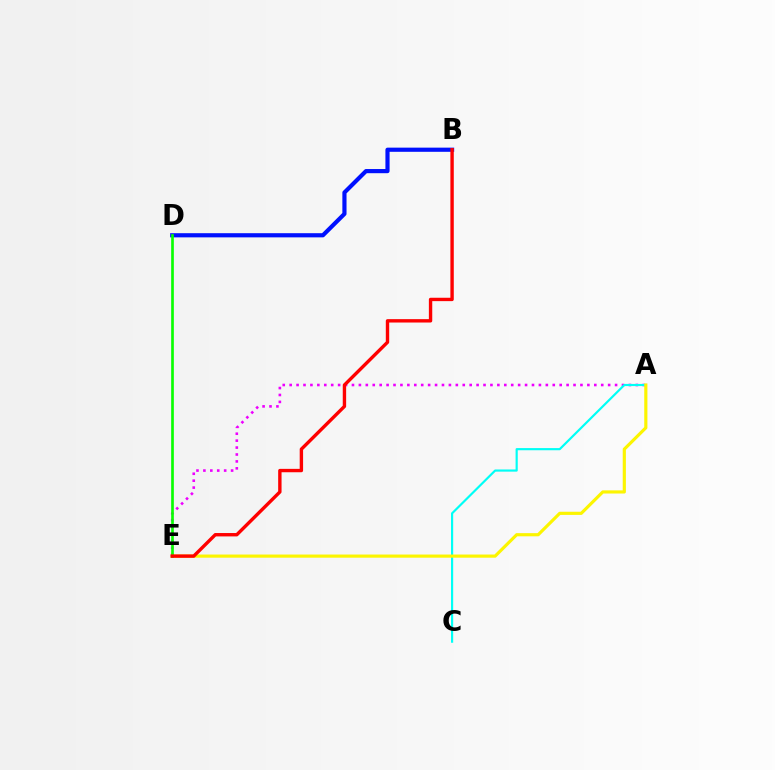{('A', 'E'): [{'color': '#ee00ff', 'line_style': 'dotted', 'thickness': 1.88}, {'color': '#fcf500', 'line_style': 'solid', 'thickness': 2.28}], ('A', 'C'): [{'color': '#00fff6', 'line_style': 'solid', 'thickness': 1.56}], ('B', 'D'): [{'color': '#0010ff', 'line_style': 'solid', 'thickness': 3.0}], ('D', 'E'): [{'color': '#08ff00', 'line_style': 'solid', 'thickness': 1.92}], ('B', 'E'): [{'color': '#ff0000', 'line_style': 'solid', 'thickness': 2.44}]}